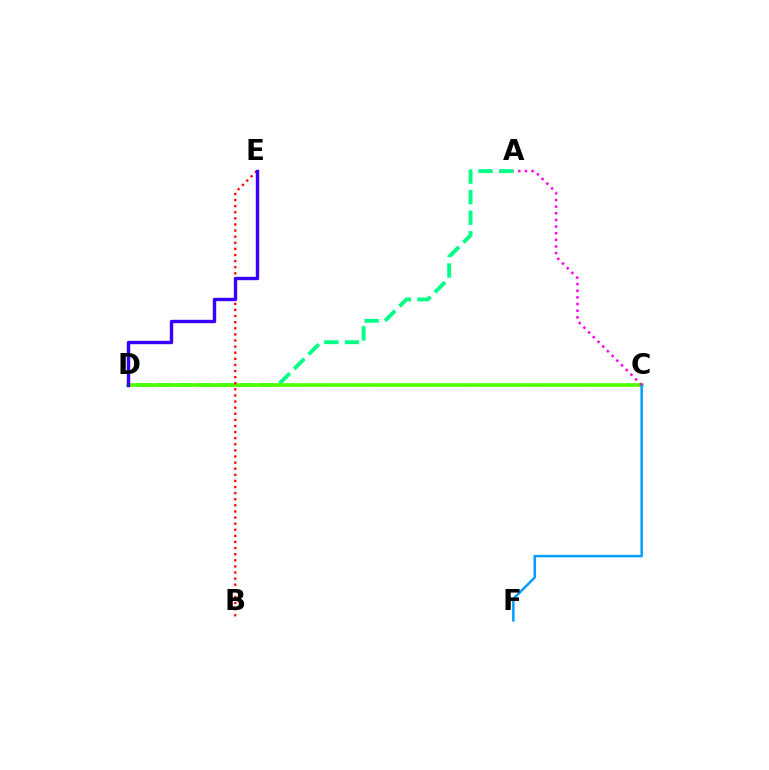{('C', 'D'): [{'color': '#ffd500', 'line_style': 'dotted', 'thickness': 2.1}, {'color': '#4fff00', 'line_style': 'solid', 'thickness': 2.61}], ('A', 'D'): [{'color': '#00ff86', 'line_style': 'dashed', 'thickness': 2.79}], ('B', 'E'): [{'color': '#ff0000', 'line_style': 'dotted', 'thickness': 1.66}], ('D', 'E'): [{'color': '#3700ff', 'line_style': 'solid', 'thickness': 2.44}], ('C', 'F'): [{'color': '#009eff', 'line_style': 'solid', 'thickness': 1.79}], ('A', 'C'): [{'color': '#ff00ed', 'line_style': 'dotted', 'thickness': 1.8}]}